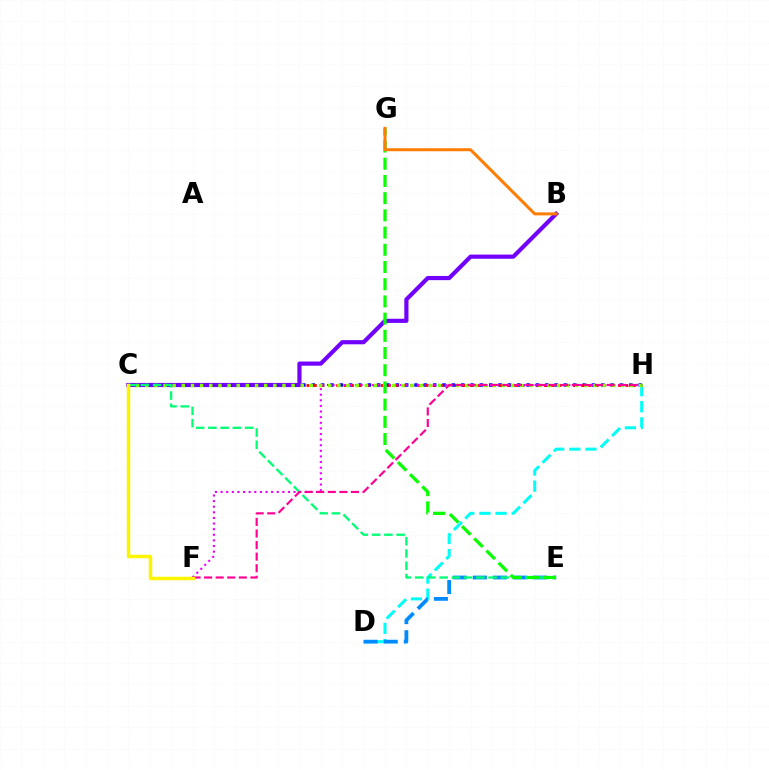{('C', 'H'): [{'color': '#0010ff', 'line_style': 'dotted', 'thickness': 2.54}, {'color': '#ff0000', 'line_style': 'dotted', 'thickness': 2.02}, {'color': '#84ff00', 'line_style': 'dotted', 'thickness': 2.49}], ('D', 'H'): [{'color': '#00fff6', 'line_style': 'dashed', 'thickness': 2.19}], ('B', 'C'): [{'color': '#7200ff', 'line_style': 'solid', 'thickness': 3.0}], ('D', 'E'): [{'color': '#008cff', 'line_style': 'dashed', 'thickness': 2.73}], ('F', 'H'): [{'color': '#ee00ff', 'line_style': 'dotted', 'thickness': 1.53}, {'color': '#ff0094', 'line_style': 'dashed', 'thickness': 1.57}], ('C', 'E'): [{'color': '#00ff74', 'line_style': 'dashed', 'thickness': 1.66}], ('E', 'G'): [{'color': '#08ff00', 'line_style': 'dashed', 'thickness': 2.34}], ('B', 'G'): [{'color': '#ff7c00', 'line_style': 'solid', 'thickness': 2.14}], ('C', 'F'): [{'color': '#fcf500', 'line_style': 'solid', 'thickness': 2.51}]}